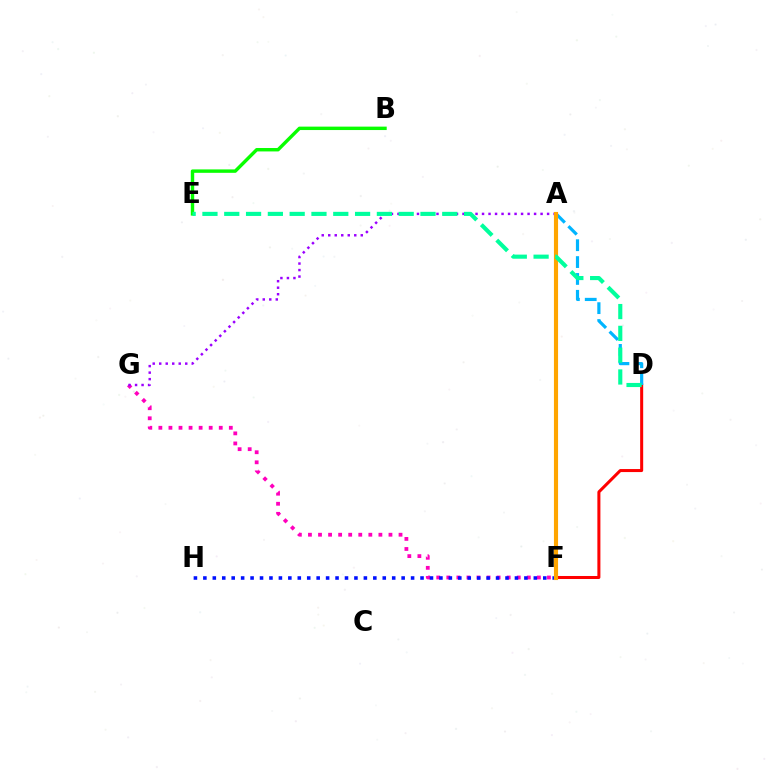{('F', 'G'): [{'color': '#ff00bd', 'line_style': 'dotted', 'thickness': 2.73}], ('D', 'F'): [{'color': '#ff0000', 'line_style': 'solid', 'thickness': 2.18}], ('A', 'G'): [{'color': '#9b00ff', 'line_style': 'dotted', 'thickness': 1.77}], ('A', 'D'): [{'color': '#00b5ff', 'line_style': 'dashed', 'thickness': 2.29}], ('A', 'F'): [{'color': '#b3ff00', 'line_style': 'dashed', 'thickness': 1.84}, {'color': '#ffa500', 'line_style': 'solid', 'thickness': 2.97}], ('F', 'H'): [{'color': '#0010ff', 'line_style': 'dotted', 'thickness': 2.57}], ('B', 'E'): [{'color': '#08ff00', 'line_style': 'solid', 'thickness': 2.46}], ('D', 'E'): [{'color': '#00ff9d', 'line_style': 'dashed', 'thickness': 2.96}]}